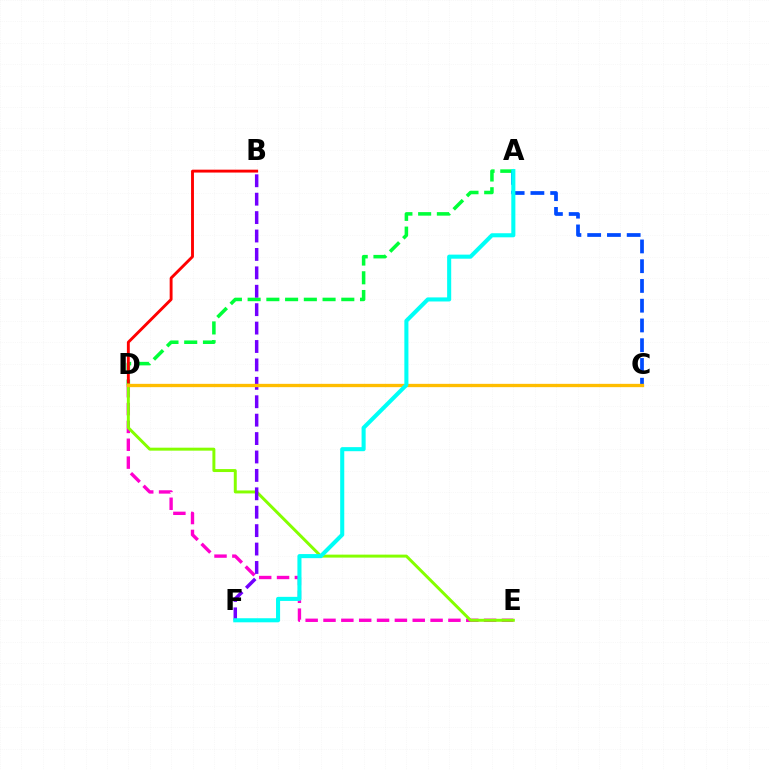{('A', 'D'): [{'color': '#00ff39', 'line_style': 'dashed', 'thickness': 2.54}], ('B', 'D'): [{'color': '#ff0000', 'line_style': 'solid', 'thickness': 2.08}], ('A', 'C'): [{'color': '#004bff', 'line_style': 'dashed', 'thickness': 2.68}], ('D', 'E'): [{'color': '#ff00cf', 'line_style': 'dashed', 'thickness': 2.42}, {'color': '#84ff00', 'line_style': 'solid', 'thickness': 2.14}], ('B', 'F'): [{'color': '#7200ff', 'line_style': 'dashed', 'thickness': 2.5}], ('C', 'D'): [{'color': '#ffbd00', 'line_style': 'solid', 'thickness': 2.38}], ('A', 'F'): [{'color': '#00fff6', 'line_style': 'solid', 'thickness': 2.93}]}